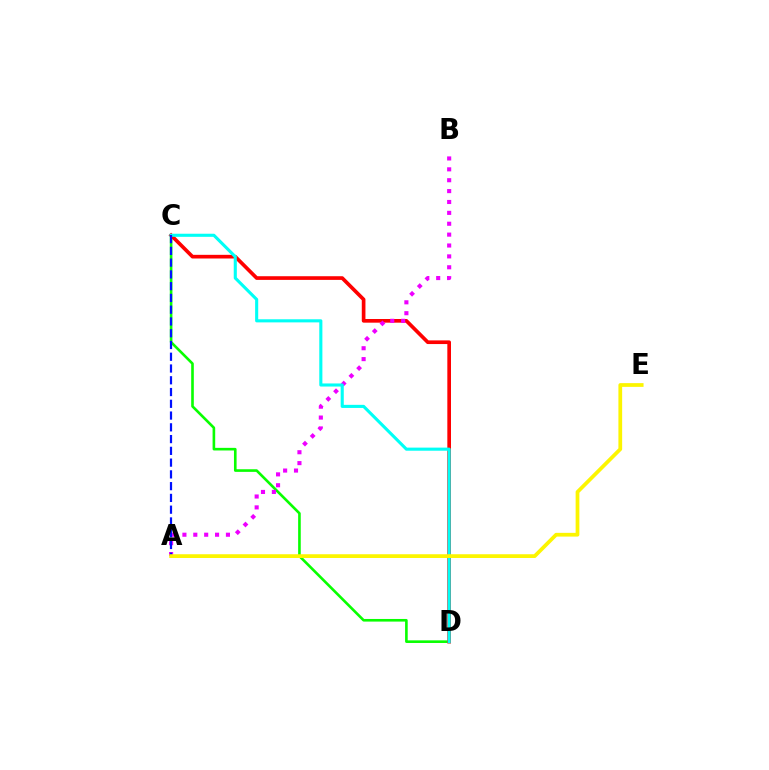{('C', 'D'): [{'color': '#08ff00', 'line_style': 'solid', 'thickness': 1.89}, {'color': '#ff0000', 'line_style': 'solid', 'thickness': 2.64}, {'color': '#00fff6', 'line_style': 'solid', 'thickness': 2.23}], ('A', 'B'): [{'color': '#ee00ff', 'line_style': 'dotted', 'thickness': 2.96}], ('A', 'C'): [{'color': '#0010ff', 'line_style': 'dashed', 'thickness': 1.6}], ('A', 'E'): [{'color': '#fcf500', 'line_style': 'solid', 'thickness': 2.7}]}